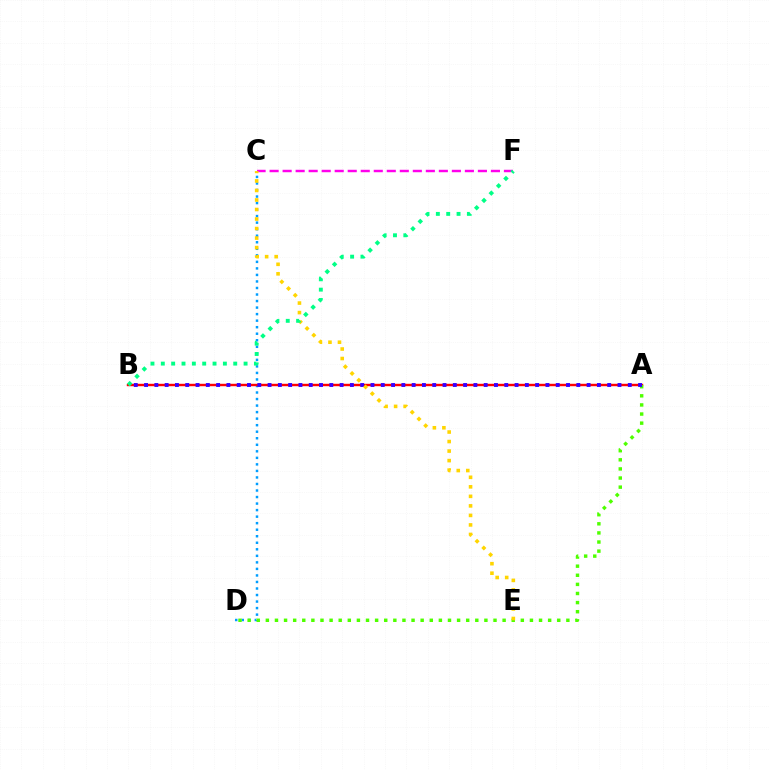{('C', 'D'): [{'color': '#009eff', 'line_style': 'dotted', 'thickness': 1.77}], ('A', 'B'): [{'color': '#ff0000', 'line_style': 'solid', 'thickness': 1.74}, {'color': '#3700ff', 'line_style': 'dotted', 'thickness': 2.8}], ('C', 'F'): [{'color': '#ff00ed', 'line_style': 'dashed', 'thickness': 1.77}], ('A', 'D'): [{'color': '#4fff00', 'line_style': 'dotted', 'thickness': 2.47}], ('C', 'E'): [{'color': '#ffd500', 'line_style': 'dotted', 'thickness': 2.59}], ('B', 'F'): [{'color': '#00ff86', 'line_style': 'dotted', 'thickness': 2.81}]}